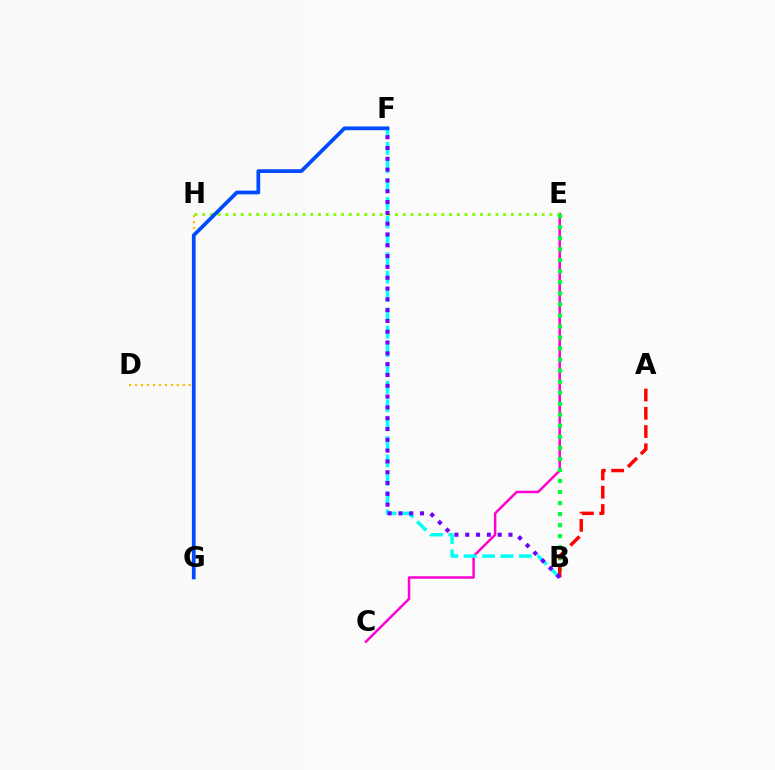{('C', 'E'): [{'color': '#ff00cf', 'line_style': 'solid', 'thickness': 1.79}], ('B', 'F'): [{'color': '#00fff6', 'line_style': 'dashed', 'thickness': 2.5}, {'color': '#7200ff', 'line_style': 'dotted', 'thickness': 2.94}], ('D', 'H'): [{'color': '#ffbd00', 'line_style': 'dotted', 'thickness': 1.62}], ('E', 'H'): [{'color': '#84ff00', 'line_style': 'dotted', 'thickness': 2.1}], ('F', 'G'): [{'color': '#004bff', 'line_style': 'solid', 'thickness': 2.69}], ('B', 'E'): [{'color': '#00ff39', 'line_style': 'dotted', 'thickness': 3.0}], ('A', 'B'): [{'color': '#ff0000', 'line_style': 'dashed', 'thickness': 2.48}]}